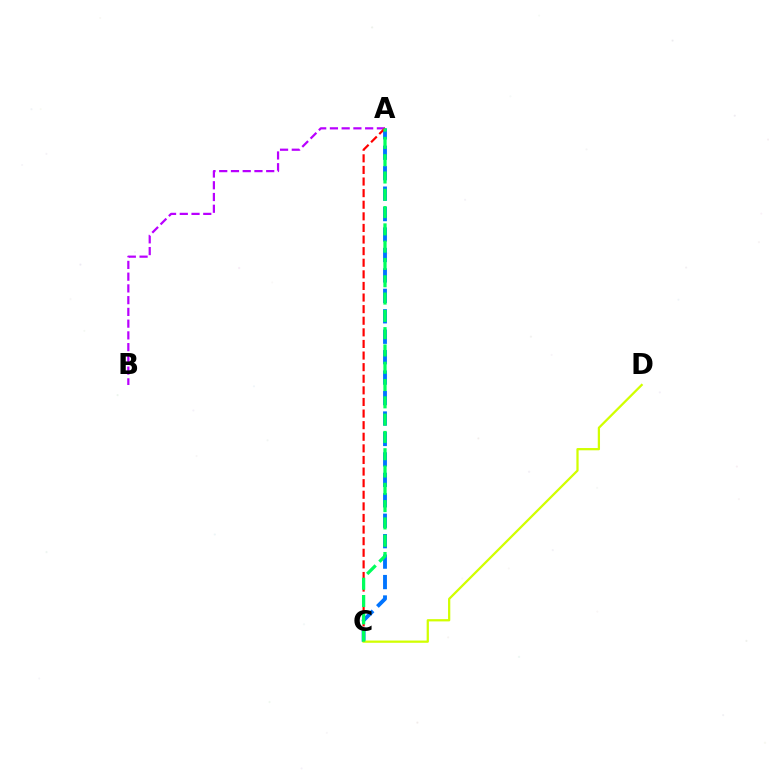{('A', 'C'): [{'color': '#0074ff', 'line_style': 'dashed', 'thickness': 2.78}, {'color': '#ff0000', 'line_style': 'dashed', 'thickness': 1.58}, {'color': '#00ff5c', 'line_style': 'dashed', 'thickness': 2.35}], ('C', 'D'): [{'color': '#d1ff00', 'line_style': 'solid', 'thickness': 1.62}], ('A', 'B'): [{'color': '#b900ff', 'line_style': 'dashed', 'thickness': 1.6}]}